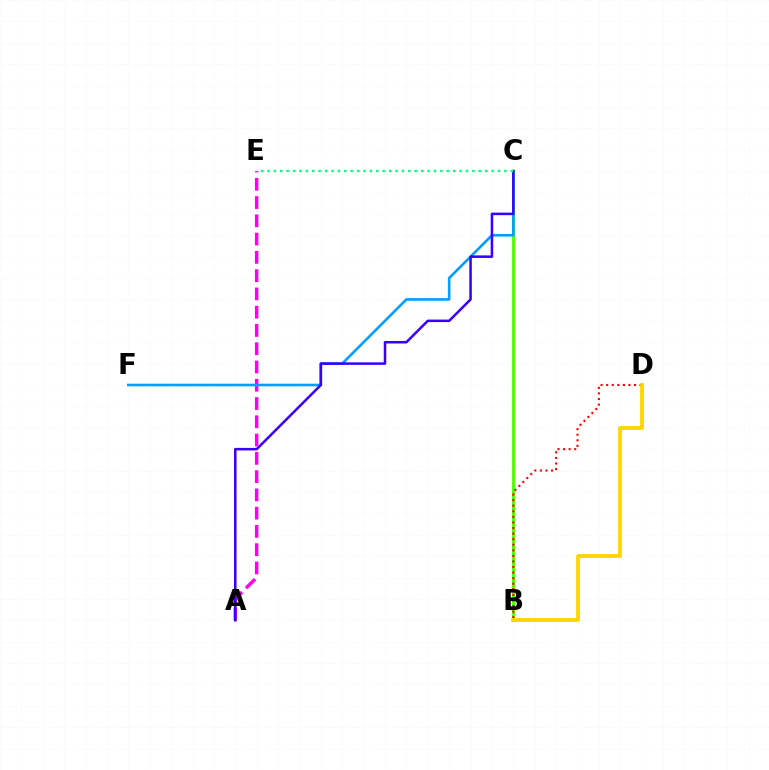{('A', 'E'): [{'color': '#ff00ed', 'line_style': 'dashed', 'thickness': 2.48}], ('B', 'C'): [{'color': '#4fff00', 'line_style': 'solid', 'thickness': 2.1}], ('C', 'F'): [{'color': '#009eff', 'line_style': 'solid', 'thickness': 1.87}], ('A', 'C'): [{'color': '#3700ff', 'line_style': 'solid', 'thickness': 1.82}], ('B', 'D'): [{'color': '#ff0000', 'line_style': 'dotted', 'thickness': 1.51}, {'color': '#ffd500', 'line_style': 'solid', 'thickness': 2.72}], ('C', 'E'): [{'color': '#00ff86', 'line_style': 'dotted', 'thickness': 1.74}]}